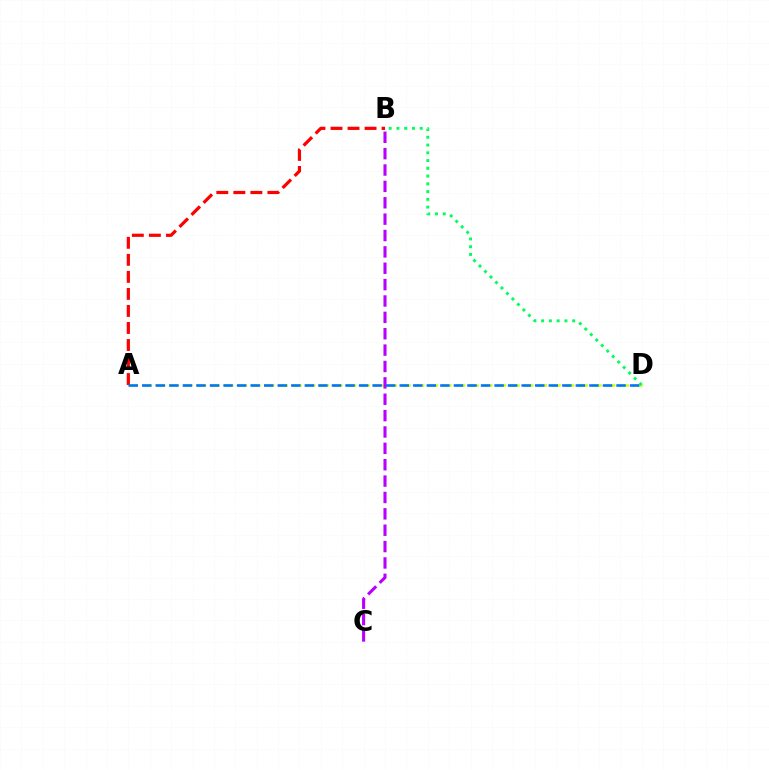{('A', 'D'): [{'color': '#d1ff00', 'line_style': 'dashed', 'thickness': 1.85}, {'color': '#0074ff', 'line_style': 'dashed', 'thickness': 1.84}], ('B', 'D'): [{'color': '#00ff5c', 'line_style': 'dotted', 'thickness': 2.11}], ('A', 'B'): [{'color': '#ff0000', 'line_style': 'dashed', 'thickness': 2.31}], ('B', 'C'): [{'color': '#b900ff', 'line_style': 'dashed', 'thickness': 2.22}]}